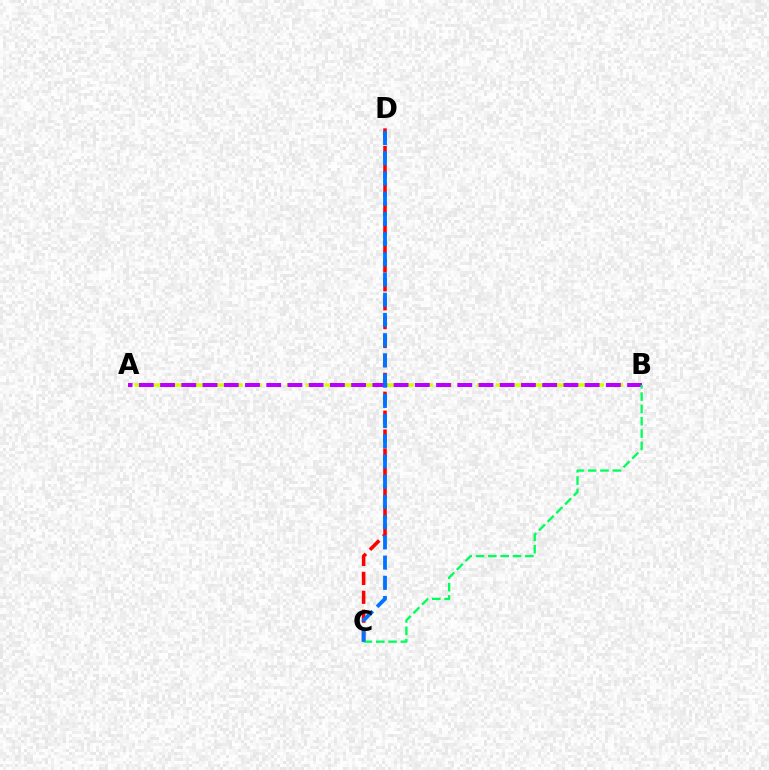{('A', 'B'): [{'color': '#d1ff00', 'line_style': 'dashed', 'thickness': 2.58}, {'color': '#b900ff', 'line_style': 'dashed', 'thickness': 2.88}], ('C', 'D'): [{'color': '#ff0000', 'line_style': 'dashed', 'thickness': 2.57}, {'color': '#0074ff', 'line_style': 'dashed', 'thickness': 2.75}], ('B', 'C'): [{'color': '#00ff5c', 'line_style': 'dashed', 'thickness': 1.67}]}